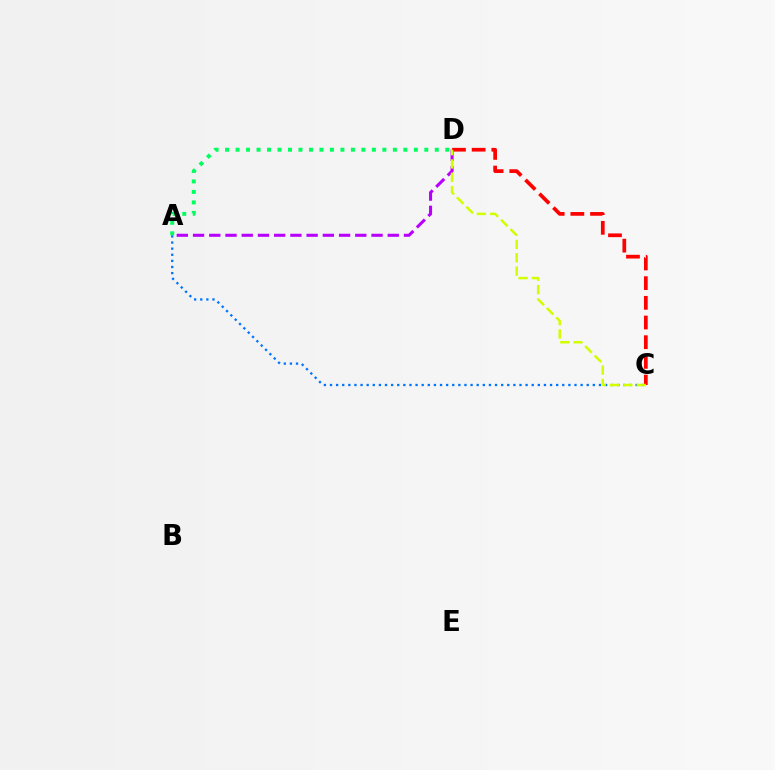{('A', 'D'): [{'color': '#00ff5c', 'line_style': 'dotted', 'thickness': 2.85}, {'color': '#b900ff', 'line_style': 'dashed', 'thickness': 2.2}], ('A', 'C'): [{'color': '#0074ff', 'line_style': 'dotted', 'thickness': 1.66}], ('C', 'D'): [{'color': '#ff0000', 'line_style': 'dashed', 'thickness': 2.67}, {'color': '#d1ff00', 'line_style': 'dashed', 'thickness': 1.81}]}